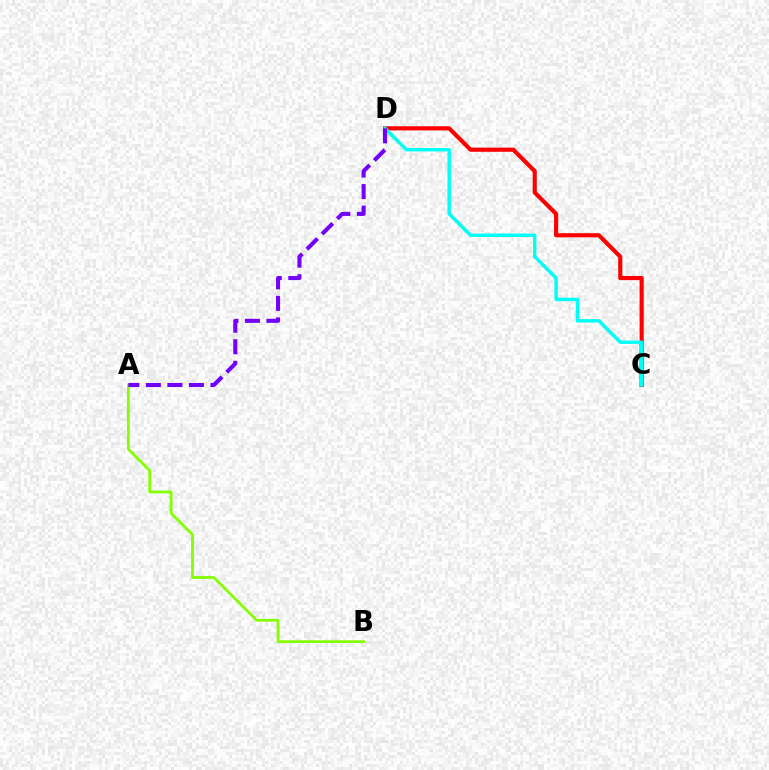{('C', 'D'): [{'color': '#ff0000', 'line_style': 'solid', 'thickness': 2.99}, {'color': '#00fff6', 'line_style': 'solid', 'thickness': 2.46}], ('A', 'B'): [{'color': '#84ff00', 'line_style': 'solid', 'thickness': 2.01}], ('A', 'D'): [{'color': '#7200ff', 'line_style': 'dashed', 'thickness': 2.93}]}